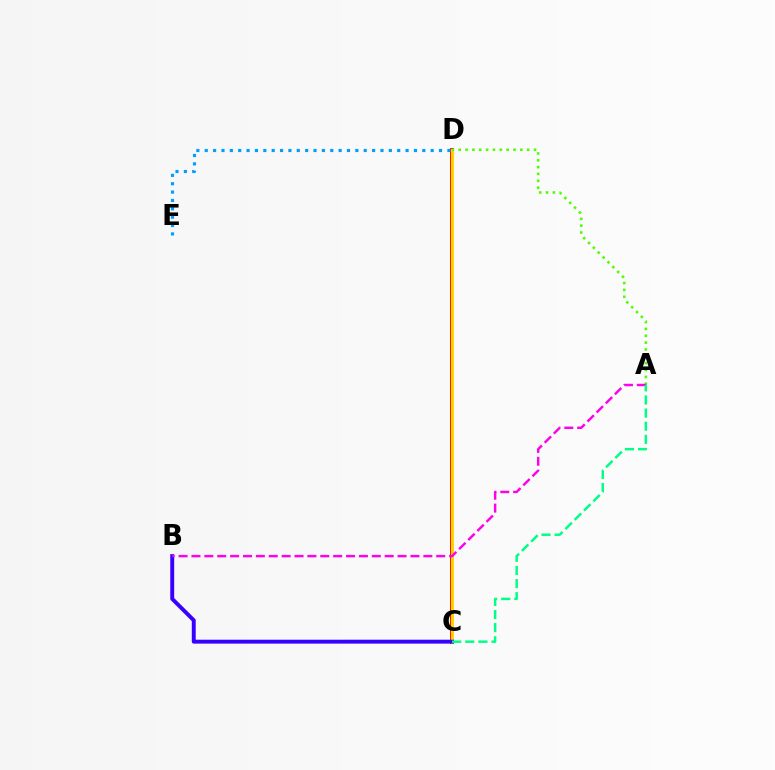{('C', 'D'): [{'color': '#ff0000', 'line_style': 'solid', 'thickness': 2.78}, {'color': '#ffd500', 'line_style': 'solid', 'thickness': 2.19}], ('D', 'E'): [{'color': '#009eff', 'line_style': 'dotted', 'thickness': 2.27}], ('B', 'C'): [{'color': '#3700ff', 'line_style': 'solid', 'thickness': 2.82}], ('A', 'D'): [{'color': '#4fff00', 'line_style': 'dotted', 'thickness': 1.86}], ('A', 'B'): [{'color': '#ff00ed', 'line_style': 'dashed', 'thickness': 1.75}], ('A', 'C'): [{'color': '#00ff86', 'line_style': 'dashed', 'thickness': 1.78}]}